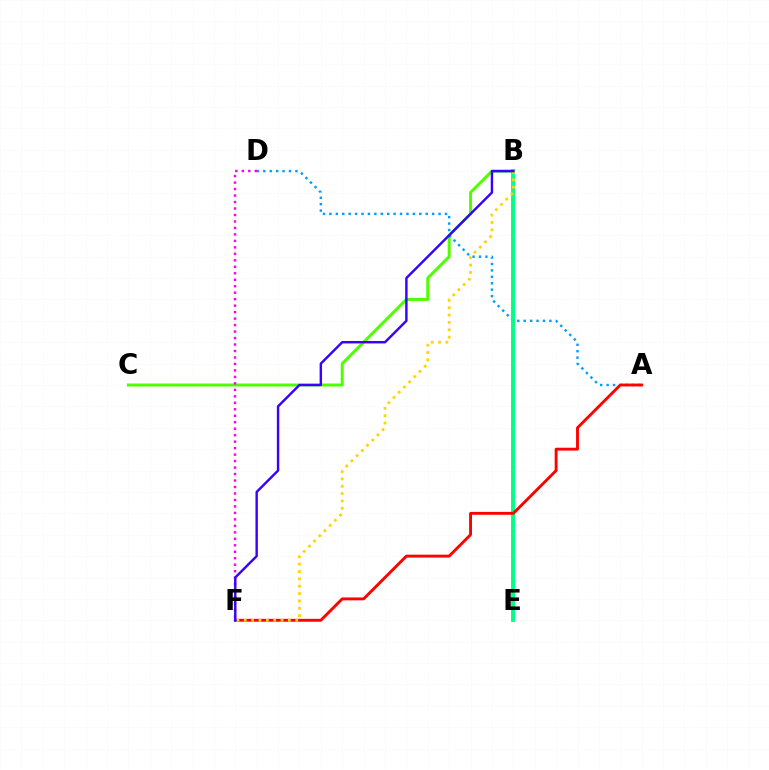{('B', 'C'): [{'color': '#4fff00', 'line_style': 'solid', 'thickness': 2.15}], ('A', 'D'): [{'color': '#009eff', 'line_style': 'dotted', 'thickness': 1.75}], ('B', 'E'): [{'color': '#00ff86', 'line_style': 'solid', 'thickness': 2.81}], ('A', 'F'): [{'color': '#ff0000', 'line_style': 'solid', 'thickness': 2.07}], ('B', 'F'): [{'color': '#ffd500', 'line_style': 'dotted', 'thickness': 2.0}, {'color': '#3700ff', 'line_style': 'solid', 'thickness': 1.74}], ('D', 'F'): [{'color': '#ff00ed', 'line_style': 'dotted', 'thickness': 1.76}]}